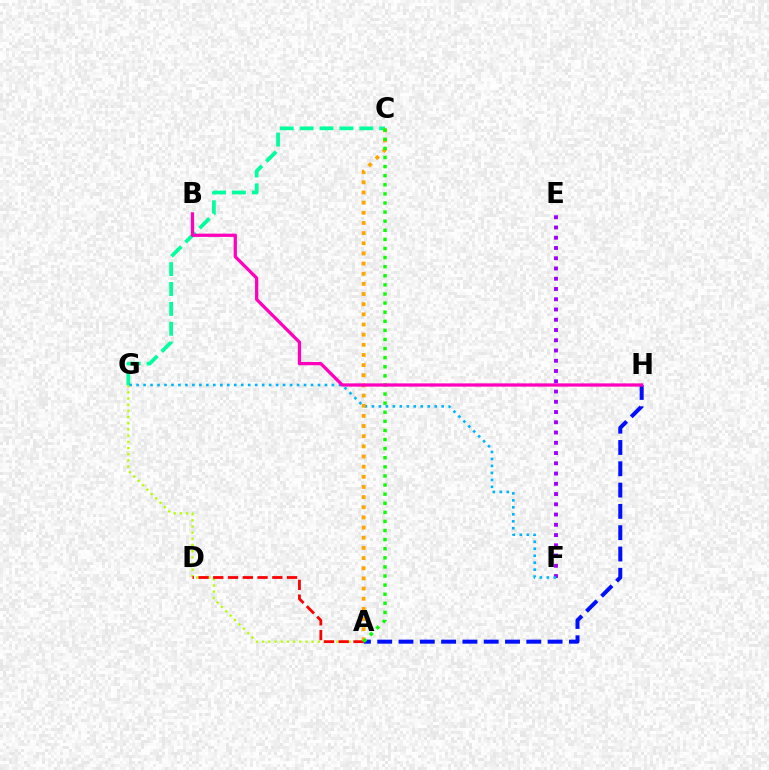{('E', 'F'): [{'color': '#9b00ff', 'line_style': 'dotted', 'thickness': 2.79}], ('C', 'G'): [{'color': '#00ff9d', 'line_style': 'dashed', 'thickness': 2.7}], ('A', 'G'): [{'color': '#b3ff00', 'line_style': 'dotted', 'thickness': 1.68}], ('A', 'H'): [{'color': '#0010ff', 'line_style': 'dashed', 'thickness': 2.89}], ('A', 'D'): [{'color': '#ff0000', 'line_style': 'dashed', 'thickness': 2.0}], ('F', 'G'): [{'color': '#00b5ff', 'line_style': 'dotted', 'thickness': 1.9}], ('A', 'C'): [{'color': '#ffa500', 'line_style': 'dotted', 'thickness': 2.76}, {'color': '#08ff00', 'line_style': 'dotted', 'thickness': 2.47}], ('B', 'H'): [{'color': '#ff00bd', 'line_style': 'solid', 'thickness': 2.34}]}